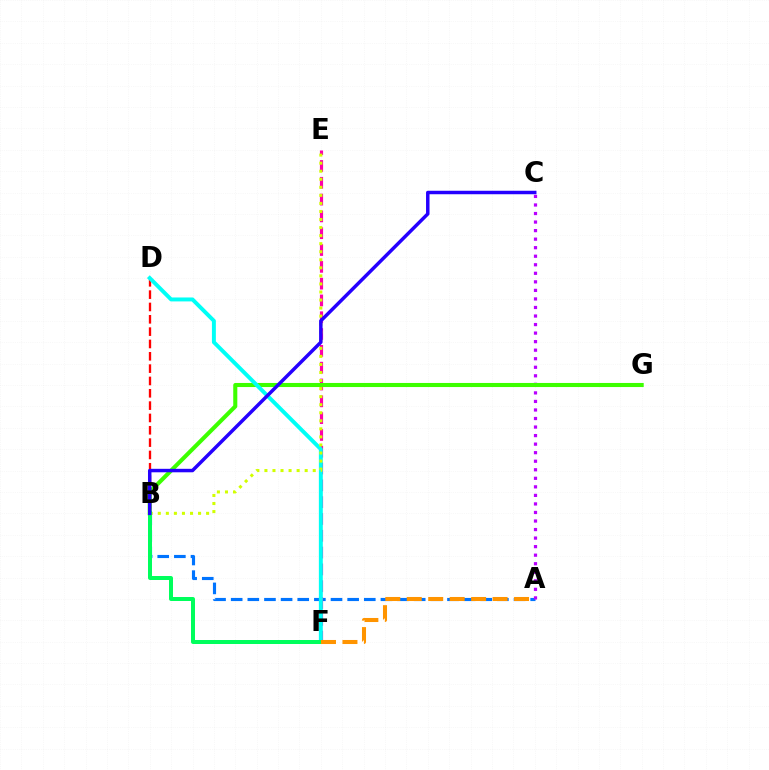{('A', 'B'): [{'color': '#0074ff', 'line_style': 'dashed', 'thickness': 2.26}], ('E', 'F'): [{'color': '#ff00ac', 'line_style': 'dashed', 'thickness': 2.28}], ('A', 'C'): [{'color': '#b900ff', 'line_style': 'dotted', 'thickness': 2.32}], ('B', 'G'): [{'color': '#3dff00', 'line_style': 'solid', 'thickness': 2.93}], ('B', 'D'): [{'color': '#ff0000', 'line_style': 'dashed', 'thickness': 1.68}], ('D', 'F'): [{'color': '#00fff6', 'line_style': 'solid', 'thickness': 2.84}], ('B', 'E'): [{'color': '#d1ff00', 'line_style': 'dotted', 'thickness': 2.19}], ('B', 'F'): [{'color': '#00ff5c', 'line_style': 'solid', 'thickness': 2.87}], ('B', 'C'): [{'color': '#2500ff', 'line_style': 'solid', 'thickness': 2.5}], ('A', 'F'): [{'color': '#ff9400', 'line_style': 'dashed', 'thickness': 2.92}]}